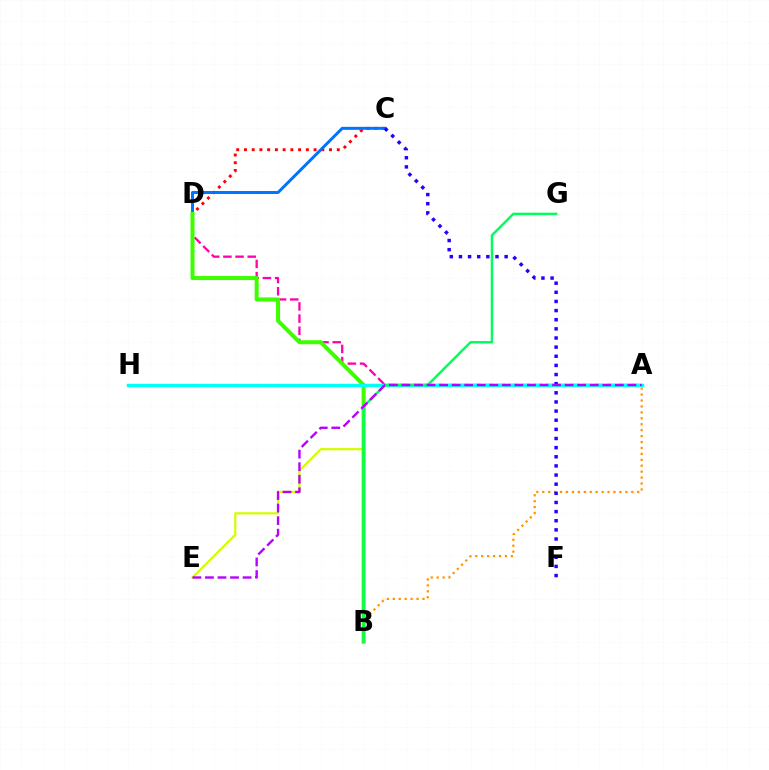{('A', 'E'): [{'color': '#d1ff00', 'line_style': 'solid', 'thickness': 1.6}, {'color': '#b900ff', 'line_style': 'dashed', 'thickness': 1.71}], ('A', 'D'): [{'color': '#ff00ac', 'line_style': 'dashed', 'thickness': 1.65}], ('C', 'D'): [{'color': '#ff0000', 'line_style': 'dotted', 'thickness': 2.1}, {'color': '#0074ff', 'line_style': 'solid', 'thickness': 2.14}], ('B', 'D'): [{'color': '#3dff00', 'line_style': 'solid', 'thickness': 2.89}], ('A', 'B'): [{'color': '#ff9400', 'line_style': 'dotted', 'thickness': 1.61}], ('A', 'H'): [{'color': '#00fff6', 'line_style': 'solid', 'thickness': 2.47}], ('B', 'G'): [{'color': '#00ff5c', 'line_style': 'solid', 'thickness': 1.78}], ('C', 'F'): [{'color': '#2500ff', 'line_style': 'dotted', 'thickness': 2.48}]}